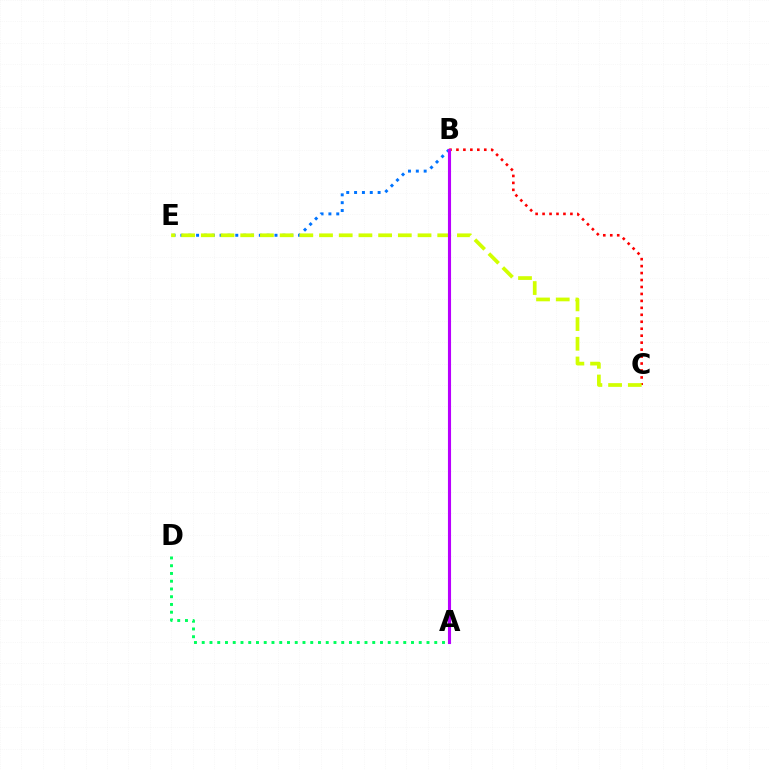{('A', 'D'): [{'color': '#00ff5c', 'line_style': 'dotted', 'thickness': 2.11}], ('B', 'E'): [{'color': '#0074ff', 'line_style': 'dotted', 'thickness': 2.13}], ('B', 'C'): [{'color': '#ff0000', 'line_style': 'dotted', 'thickness': 1.89}], ('C', 'E'): [{'color': '#d1ff00', 'line_style': 'dashed', 'thickness': 2.68}], ('A', 'B'): [{'color': '#b900ff', 'line_style': 'solid', 'thickness': 2.23}]}